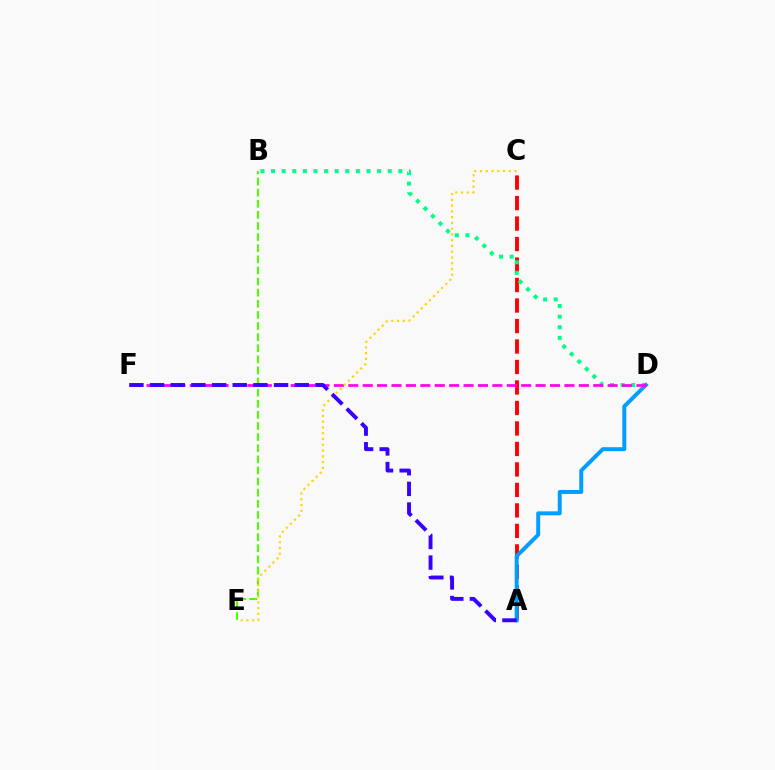{('B', 'E'): [{'color': '#4fff00', 'line_style': 'dashed', 'thickness': 1.51}], ('A', 'C'): [{'color': '#ff0000', 'line_style': 'dashed', 'thickness': 2.78}], ('B', 'D'): [{'color': '#00ff86', 'line_style': 'dotted', 'thickness': 2.88}], ('A', 'D'): [{'color': '#009eff', 'line_style': 'solid', 'thickness': 2.85}], ('D', 'F'): [{'color': '#ff00ed', 'line_style': 'dashed', 'thickness': 1.96}], ('C', 'E'): [{'color': '#ffd500', 'line_style': 'dotted', 'thickness': 1.57}], ('A', 'F'): [{'color': '#3700ff', 'line_style': 'dashed', 'thickness': 2.81}]}